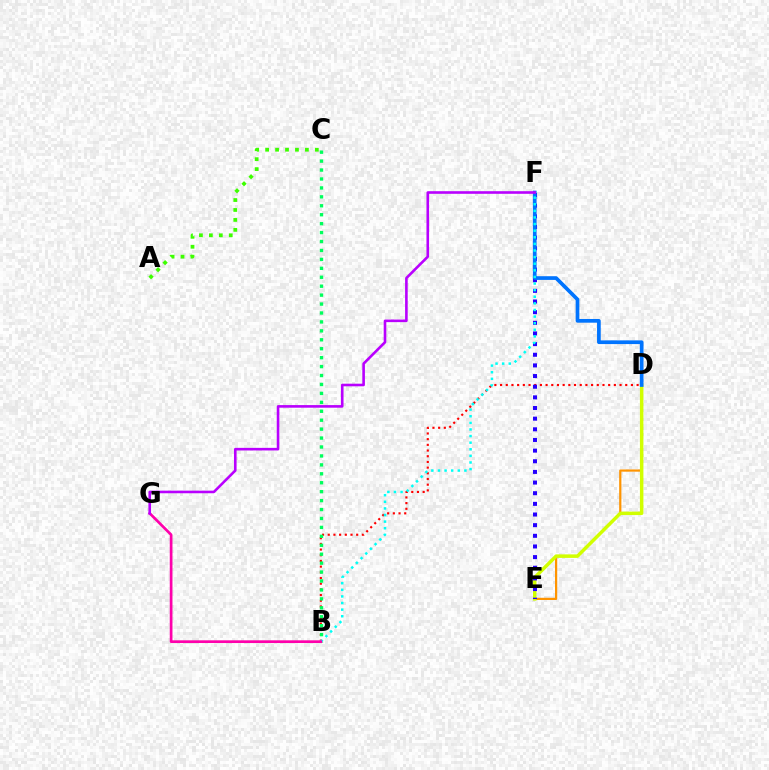{('B', 'D'): [{'color': '#ff0000', 'line_style': 'dotted', 'thickness': 1.55}], ('D', 'E'): [{'color': '#ff9400', 'line_style': 'solid', 'thickness': 1.59}, {'color': '#d1ff00', 'line_style': 'solid', 'thickness': 2.5}], ('A', 'C'): [{'color': '#3dff00', 'line_style': 'dotted', 'thickness': 2.7}], ('B', 'C'): [{'color': '#00ff5c', 'line_style': 'dotted', 'thickness': 2.43}], ('E', 'F'): [{'color': '#2500ff', 'line_style': 'dotted', 'thickness': 2.89}], ('D', 'F'): [{'color': '#0074ff', 'line_style': 'solid', 'thickness': 2.67}], ('B', 'F'): [{'color': '#00fff6', 'line_style': 'dotted', 'thickness': 1.8}], ('B', 'G'): [{'color': '#ff00ac', 'line_style': 'solid', 'thickness': 1.95}], ('F', 'G'): [{'color': '#b900ff', 'line_style': 'solid', 'thickness': 1.88}]}